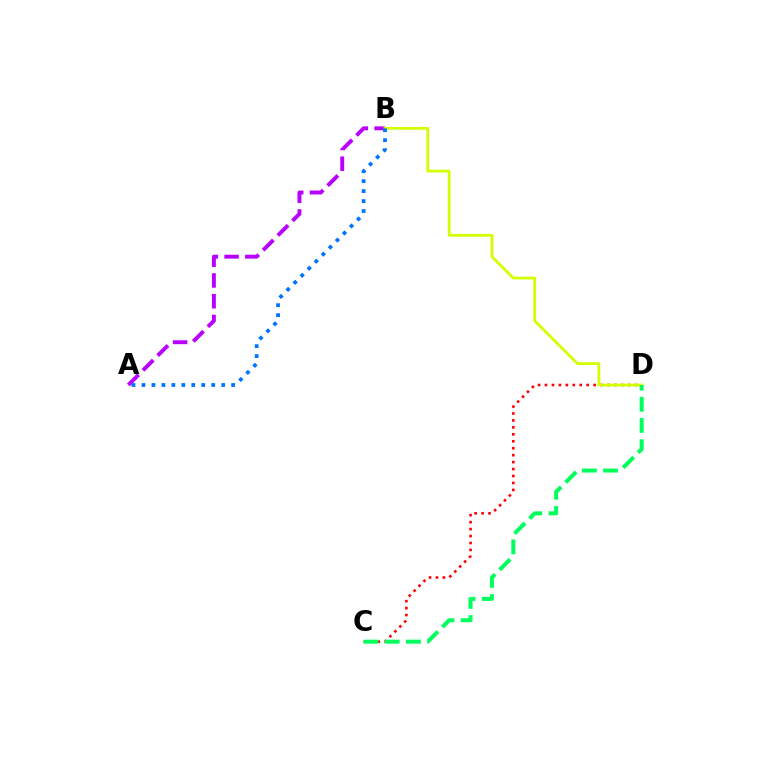{('A', 'B'): [{'color': '#b900ff', 'line_style': 'dashed', 'thickness': 2.82}, {'color': '#0074ff', 'line_style': 'dotted', 'thickness': 2.71}], ('C', 'D'): [{'color': '#ff0000', 'line_style': 'dotted', 'thickness': 1.89}, {'color': '#00ff5c', 'line_style': 'dashed', 'thickness': 2.88}], ('B', 'D'): [{'color': '#d1ff00', 'line_style': 'solid', 'thickness': 2.0}]}